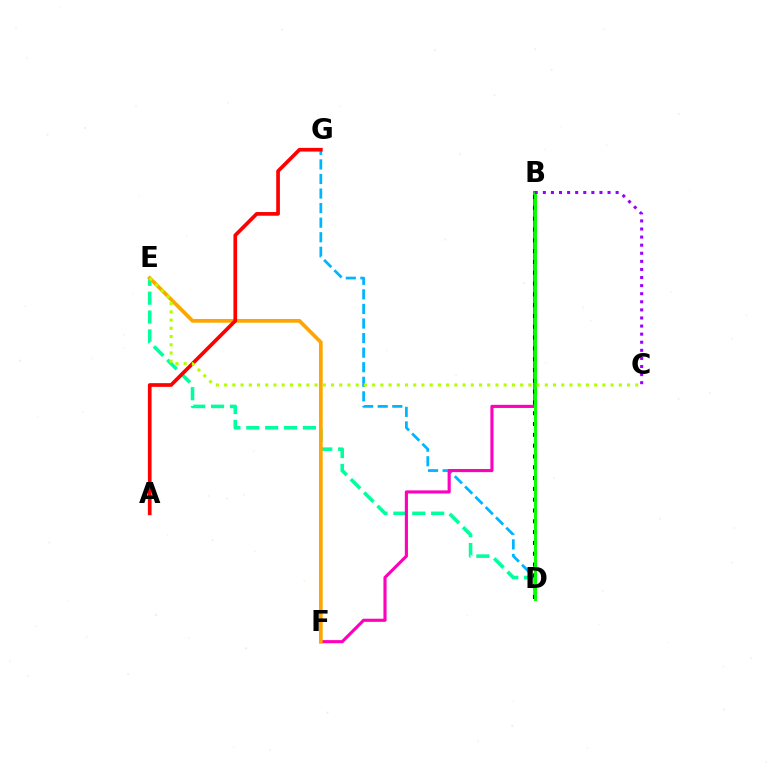{('D', 'G'): [{'color': '#00b5ff', 'line_style': 'dashed', 'thickness': 1.98}], ('D', 'E'): [{'color': '#00ff9d', 'line_style': 'dashed', 'thickness': 2.56}], ('B', 'F'): [{'color': '#ff00bd', 'line_style': 'solid', 'thickness': 2.25}], ('B', 'D'): [{'color': '#0010ff', 'line_style': 'dotted', 'thickness': 2.94}, {'color': '#08ff00', 'line_style': 'solid', 'thickness': 2.14}], ('E', 'F'): [{'color': '#ffa500', 'line_style': 'solid', 'thickness': 2.68}], ('A', 'G'): [{'color': '#ff0000', 'line_style': 'solid', 'thickness': 2.66}], ('C', 'E'): [{'color': '#b3ff00', 'line_style': 'dotted', 'thickness': 2.23}], ('B', 'C'): [{'color': '#9b00ff', 'line_style': 'dotted', 'thickness': 2.2}]}